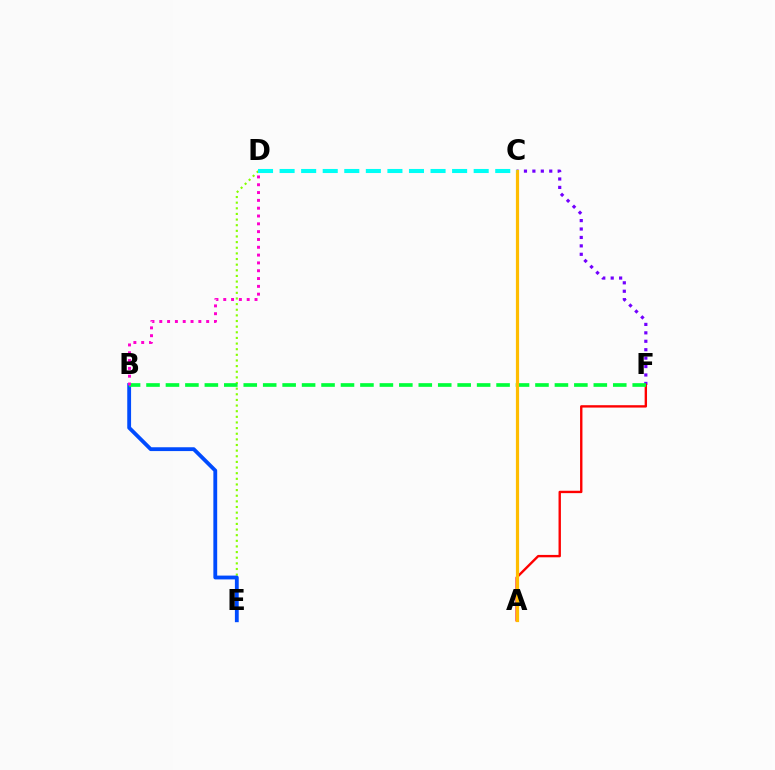{('C', 'F'): [{'color': '#7200ff', 'line_style': 'dotted', 'thickness': 2.29}], ('D', 'E'): [{'color': '#84ff00', 'line_style': 'dotted', 'thickness': 1.53}], ('B', 'E'): [{'color': '#004bff', 'line_style': 'solid', 'thickness': 2.75}], ('A', 'F'): [{'color': '#ff0000', 'line_style': 'solid', 'thickness': 1.71}], ('B', 'F'): [{'color': '#00ff39', 'line_style': 'dashed', 'thickness': 2.64}], ('B', 'D'): [{'color': '#ff00cf', 'line_style': 'dotted', 'thickness': 2.12}], ('A', 'C'): [{'color': '#ffbd00', 'line_style': 'solid', 'thickness': 2.31}], ('C', 'D'): [{'color': '#00fff6', 'line_style': 'dashed', 'thickness': 2.93}]}